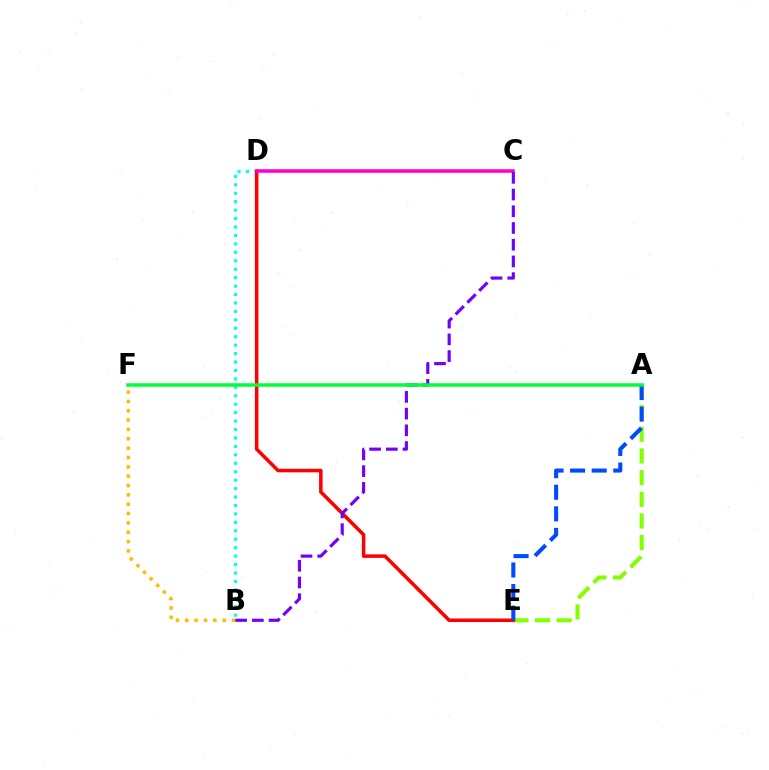{('A', 'E'): [{'color': '#84ff00', 'line_style': 'dashed', 'thickness': 2.94}, {'color': '#004bff', 'line_style': 'dashed', 'thickness': 2.93}], ('B', 'D'): [{'color': '#00fff6', 'line_style': 'dotted', 'thickness': 2.29}], ('D', 'E'): [{'color': '#ff0000', 'line_style': 'solid', 'thickness': 2.54}], ('B', 'F'): [{'color': '#ffbd00', 'line_style': 'dotted', 'thickness': 2.54}], ('C', 'D'): [{'color': '#ff00cf', 'line_style': 'solid', 'thickness': 2.56}], ('B', 'C'): [{'color': '#7200ff', 'line_style': 'dashed', 'thickness': 2.27}], ('A', 'F'): [{'color': '#00ff39', 'line_style': 'solid', 'thickness': 2.53}]}